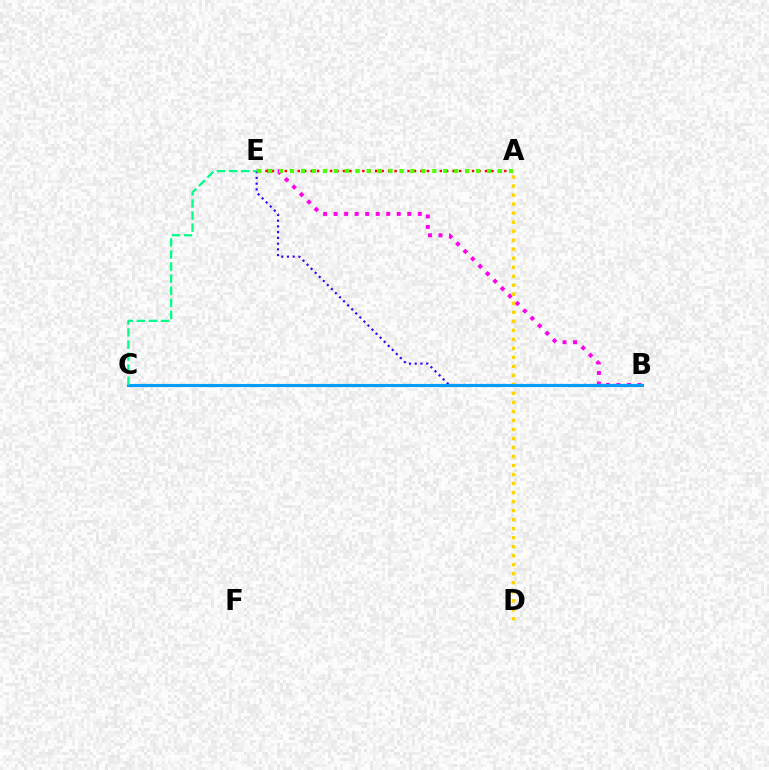{('A', 'E'): [{'color': '#ff0000', 'line_style': 'dotted', 'thickness': 1.75}, {'color': '#4fff00', 'line_style': 'dotted', 'thickness': 2.97}], ('B', 'E'): [{'color': '#ff00ed', 'line_style': 'dotted', 'thickness': 2.86}, {'color': '#3700ff', 'line_style': 'dotted', 'thickness': 1.56}], ('A', 'D'): [{'color': '#ffd500', 'line_style': 'dotted', 'thickness': 2.45}], ('B', 'C'): [{'color': '#009eff', 'line_style': 'solid', 'thickness': 2.24}], ('C', 'E'): [{'color': '#00ff86', 'line_style': 'dashed', 'thickness': 1.64}]}